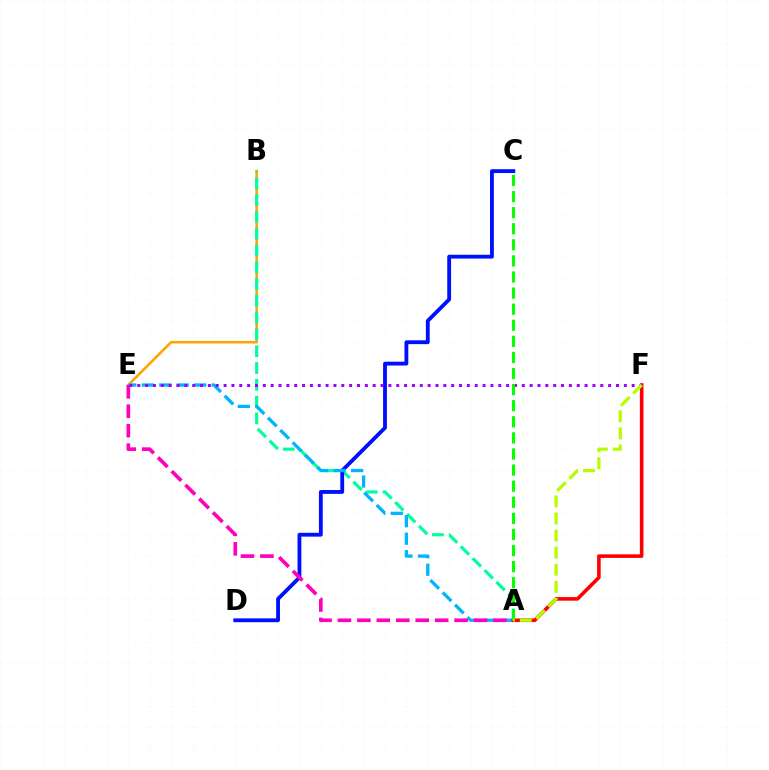{('B', 'E'): [{'color': '#ffa500', 'line_style': 'solid', 'thickness': 1.87}], ('A', 'B'): [{'color': '#00ff9d', 'line_style': 'dashed', 'thickness': 2.28}], ('C', 'D'): [{'color': '#0010ff', 'line_style': 'solid', 'thickness': 2.76}], ('A', 'E'): [{'color': '#00b5ff', 'line_style': 'dashed', 'thickness': 2.38}, {'color': '#ff00bd', 'line_style': 'dashed', 'thickness': 2.64}], ('A', 'F'): [{'color': '#ff0000', 'line_style': 'solid', 'thickness': 2.59}, {'color': '#b3ff00', 'line_style': 'dashed', 'thickness': 2.32}], ('E', 'F'): [{'color': '#9b00ff', 'line_style': 'dotted', 'thickness': 2.13}], ('A', 'C'): [{'color': '#08ff00', 'line_style': 'dashed', 'thickness': 2.19}]}